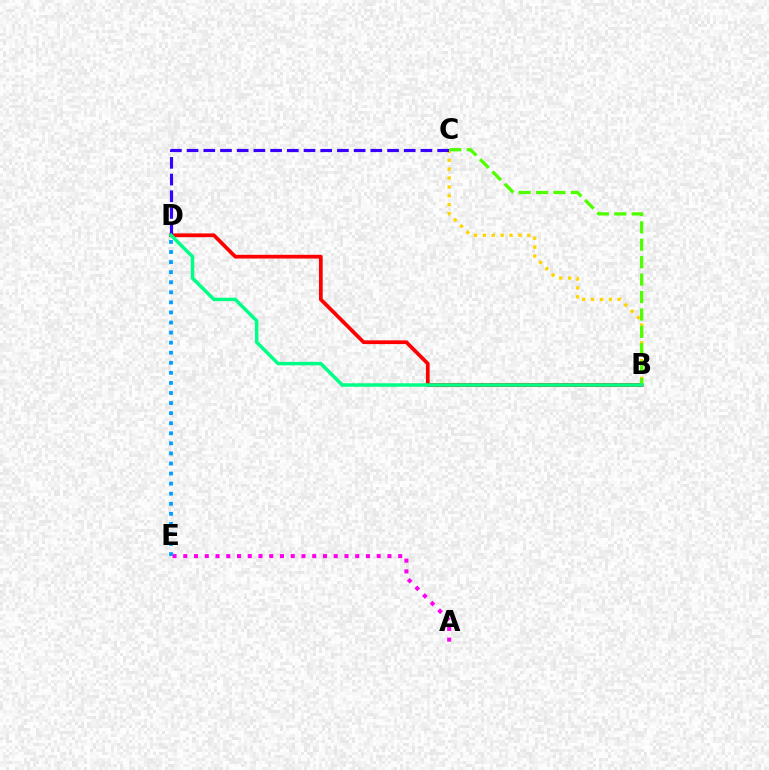{('B', 'C'): [{'color': '#ffd500', 'line_style': 'dotted', 'thickness': 2.41}, {'color': '#4fff00', 'line_style': 'dashed', 'thickness': 2.37}], ('B', 'D'): [{'color': '#ff0000', 'line_style': 'solid', 'thickness': 2.69}, {'color': '#00ff86', 'line_style': 'solid', 'thickness': 2.51}], ('A', 'E'): [{'color': '#ff00ed', 'line_style': 'dotted', 'thickness': 2.92}], ('D', 'E'): [{'color': '#009eff', 'line_style': 'dotted', 'thickness': 2.74}], ('C', 'D'): [{'color': '#3700ff', 'line_style': 'dashed', 'thickness': 2.27}]}